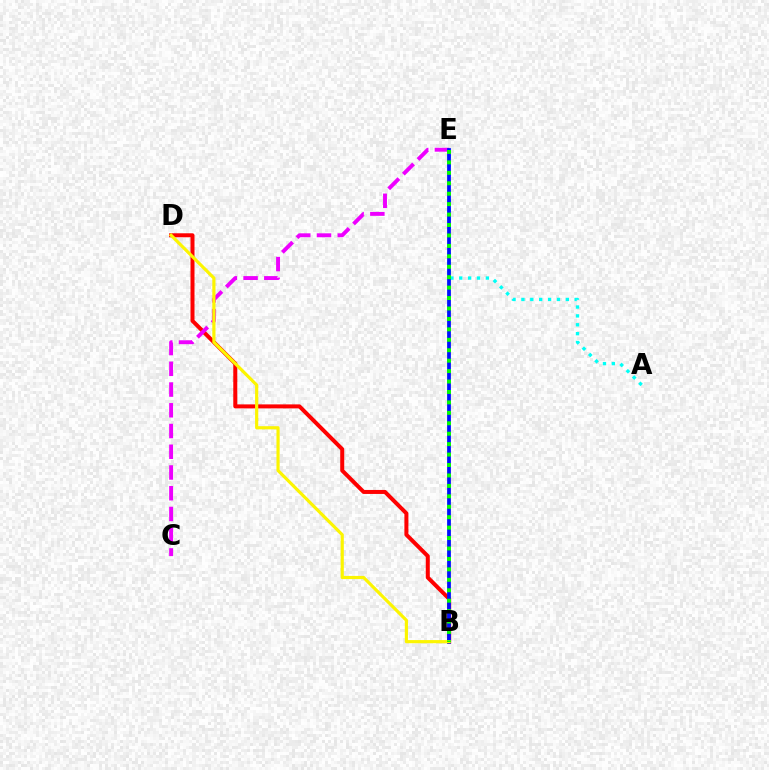{('B', 'D'): [{'color': '#ff0000', 'line_style': 'solid', 'thickness': 2.88}, {'color': '#fcf500', 'line_style': 'solid', 'thickness': 2.28}], ('A', 'E'): [{'color': '#00fff6', 'line_style': 'dotted', 'thickness': 2.41}], ('C', 'E'): [{'color': '#ee00ff', 'line_style': 'dashed', 'thickness': 2.82}], ('B', 'E'): [{'color': '#0010ff', 'line_style': 'solid', 'thickness': 2.71}, {'color': '#08ff00', 'line_style': 'dotted', 'thickness': 2.84}]}